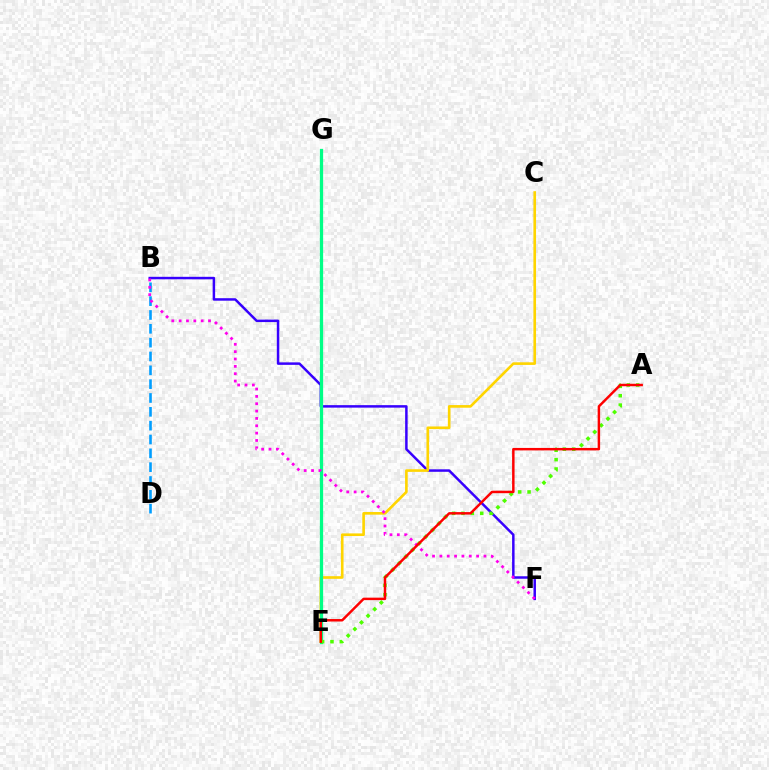{('B', 'F'): [{'color': '#3700ff', 'line_style': 'solid', 'thickness': 1.79}, {'color': '#ff00ed', 'line_style': 'dotted', 'thickness': 2.0}], ('C', 'E'): [{'color': '#ffd500', 'line_style': 'solid', 'thickness': 1.9}], ('B', 'D'): [{'color': '#009eff', 'line_style': 'dashed', 'thickness': 1.88}], ('E', 'G'): [{'color': '#00ff86', 'line_style': 'solid', 'thickness': 2.34}], ('A', 'E'): [{'color': '#4fff00', 'line_style': 'dotted', 'thickness': 2.54}, {'color': '#ff0000', 'line_style': 'solid', 'thickness': 1.78}]}